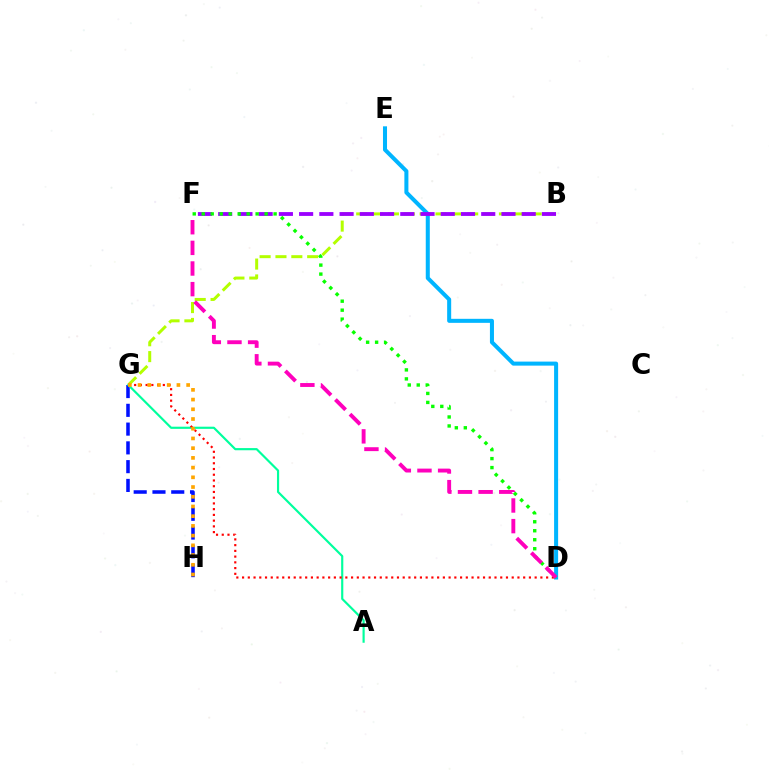{('B', 'G'): [{'color': '#b3ff00', 'line_style': 'dashed', 'thickness': 2.15}], ('G', 'H'): [{'color': '#0010ff', 'line_style': 'dashed', 'thickness': 2.55}, {'color': '#ffa500', 'line_style': 'dotted', 'thickness': 2.64}], ('D', 'E'): [{'color': '#00b5ff', 'line_style': 'solid', 'thickness': 2.9}], ('A', 'G'): [{'color': '#00ff9d', 'line_style': 'solid', 'thickness': 1.56}], ('D', 'G'): [{'color': '#ff0000', 'line_style': 'dotted', 'thickness': 1.56}], ('B', 'F'): [{'color': '#9b00ff', 'line_style': 'dashed', 'thickness': 2.75}], ('D', 'F'): [{'color': '#08ff00', 'line_style': 'dotted', 'thickness': 2.44}, {'color': '#ff00bd', 'line_style': 'dashed', 'thickness': 2.8}]}